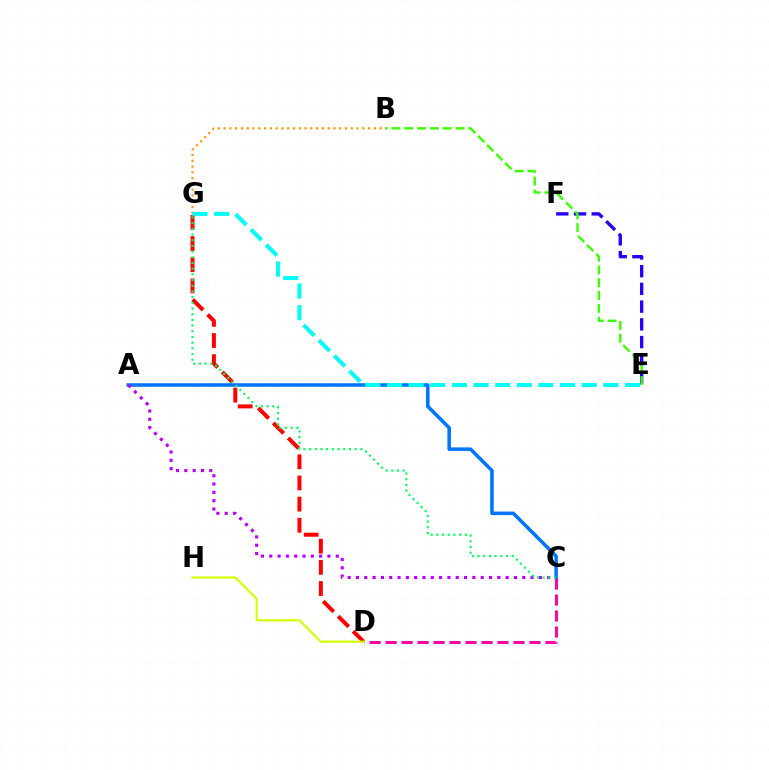{('E', 'F'): [{'color': '#2500ff', 'line_style': 'dashed', 'thickness': 2.41}], ('B', 'G'): [{'color': '#ff9400', 'line_style': 'dotted', 'thickness': 1.57}], ('D', 'G'): [{'color': '#ff0000', 'line_style': 'dashed', 'thickness': 2.87}], ('A', 'C'): [{'color': '#0074ff', 'line_style': 'solid', 'thickness': 2.54}, {'color': '#b900ff', 'line_style': 'dotted', 'thickness': 2.26}], ('D', 'H'): [{'color': '#d1ff00', 'line_style': 'solid', 'thickness': 1.55}], ('B', 'E'): [{'color': '#3dff00', 'line_style': 'dashed', 'thickness': 1.74}], ('C', 'G'): [{'color': '#00ff5c', 'line_style': 'dotted', 'thickness': 1.55}], ('E', 'G'): [{'color': '#00fff6', 'line_style': 'dashed', 'thickness': 2.94}], ('C', 'D'): [{'color': '#ff00ac', 'line_style': 'dashed', 'thickness': 2.17}]}